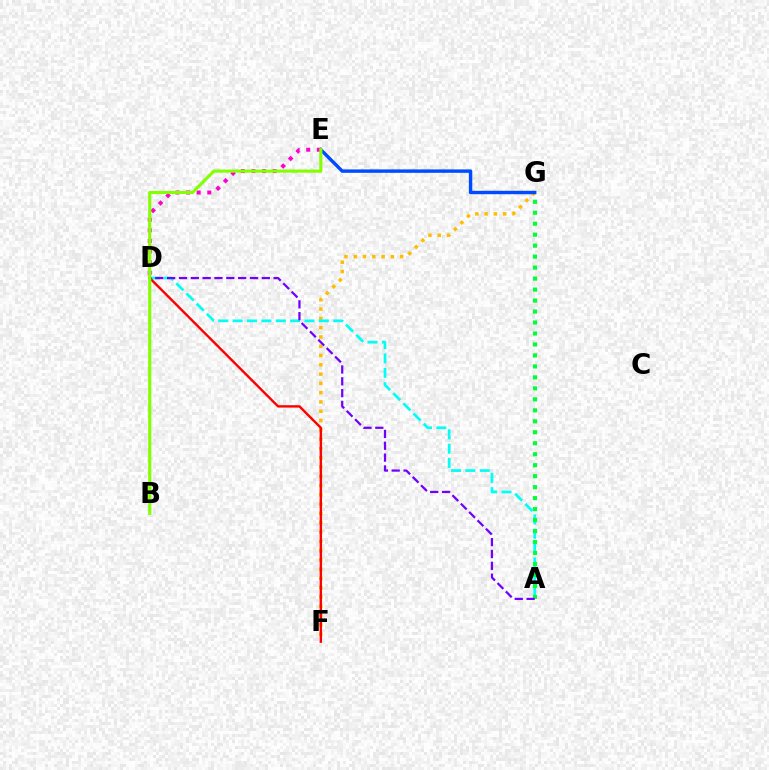{('F', 'G'): [{'color': '#ffbd00', 'line_style': 'dotted', 'thickness': 2.52}], ('A', 'D'): [{'color': '#00fff6', 'line_style': 'dashed', 'thickness': 1.95}, {'color': '#7200ff', 'line_style': 'dashed', 'thickness': 1.61}], ('E', 'G'): [{'color': '#004bff', 'line_style': 'solid', 'thickness': 2.46}], ('D', 'E'): [{'color': '#ff00cf', 'line_style': 'dotted', 'thickness': 2.88}], ('A', 'G'): [{'color': '#00ff39', 'line_style': 'dotted', 'thickness': 2.98}], ('D', 'F'): [{'color': '#ff0000', 'line_style': 'solid', 'thickness': 1.73}], ('B', 'E'): [{'color': '#84ff00', 'line_style': 'solid', 'thickness': 2.25}]}